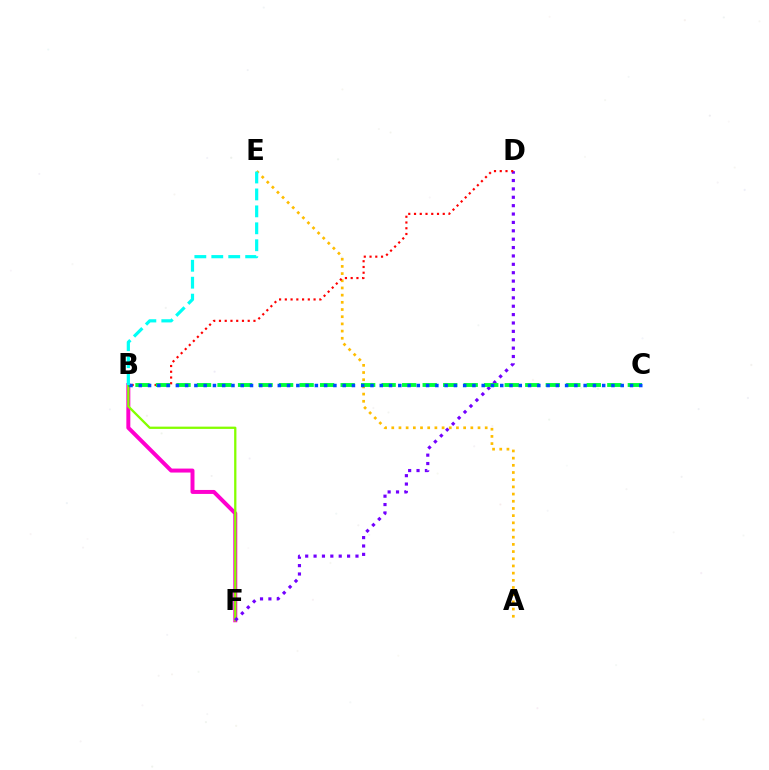{('B', 'F'): [{'color': '#ff00cf', 'line_style': 'solid', 'thickness': 2.86}, {'color': '#84ff00', 'line_style': 'solid', 'thickness': 1.64}], ('D', 'F'): [{'color': '#7200ff', 'line_style': 'dotted', 'thickness': 2.28}], ('A', 'E'): [{'color': '#ffbd00', 'line_style': 'dotted', 'thickness': 1.95}], ('B', 'D'): [{'color': '#ff0000', 'line_style': 'dotted', 'thickness': 1.56}], ('B', 'C'): [{'color': '#00ff39', 'line_style': 'dashed', 'thickness': 2.79}, {'color': '#004bff', 'line_style': 'dotted', 'thickness': 2.52}], ('B', 'E'): [{'color': '#00fff6', 'line_style': 'dashed', 'thickness': 2.3}]}